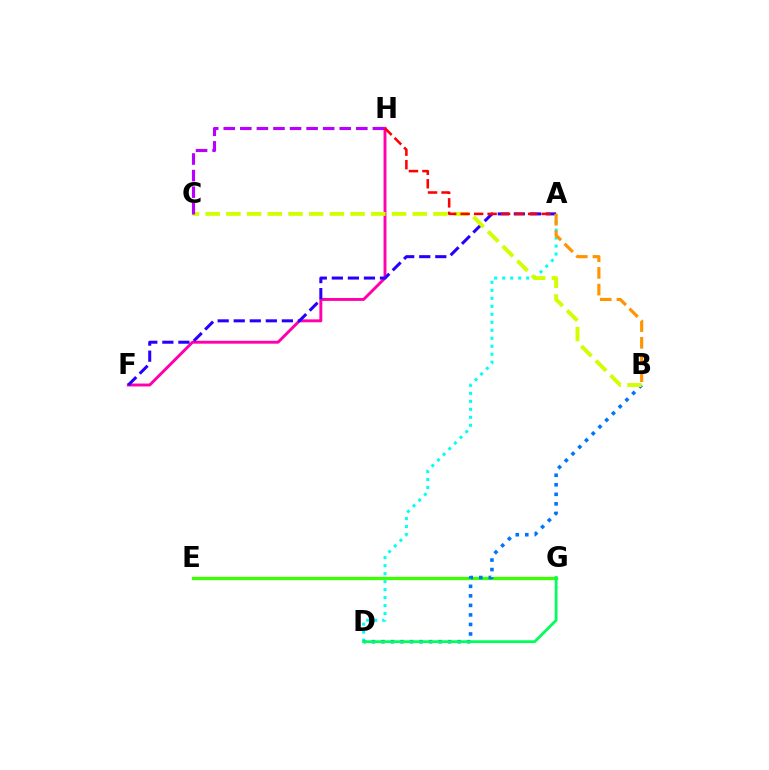{('F', 'H'): [{'color': '#ff00ac', 'line_style': 'solid', 'thickness': 2.1}], ('A', 'F'): [{'color': '#2500ff', 'line_style': 'dashed', 'thickness': 2.18}], ('E', 'G'): [{'color': '#3dff00', 'line_style': 'solid', 'thickness': 2.34}], ('A', 'D'): [{'color': '#00fff6', 'line_style': 'dotted', 'thickness': 2.17}], ('B', 'D'): [{'color': '#0074ff', 'line_style': 'dotted', 'thickness': 2.59}], ('B', 'C'): [{'color': '#d1ff00', 'line_style': 'dashed', 'thickness': 2.81}], ('A', 'H'): [{'color': '#ff0000', 'line_style': 'dashed', 'thickness': 1.83}], ('A', 'B'): [{'color': '#ff9400', 'line_style': 'dashed', 'thickness': 2.27}], ('C', 'H'): [{'color': '#b900ff', 'line_style': 'dashed', 'thickness': 2.25}], ('D', 'G'): [{'color': '#00ff5c', 'line_style': 'solid', 'thickness': 2.01}]}